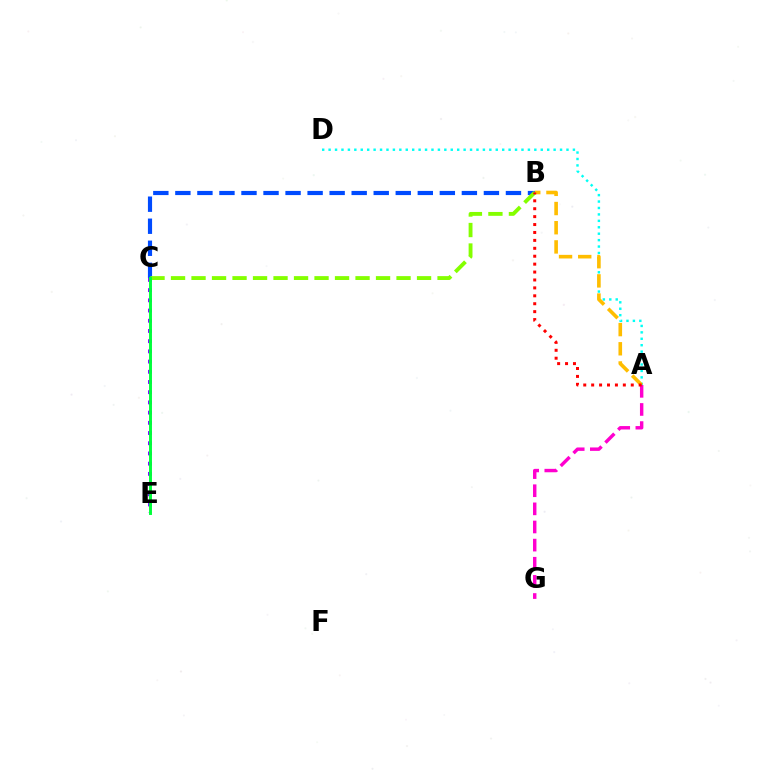{('C', 'E'): [{'color': '#7200ff', 'line_style': 'dotted', 'thickness': 2.77}, {'color': '#00ff39', 'line_style': 'solid', 'thickness': 2.1}], ('B', 'C'): [{'color': '#004bff', 'line_style': 'dashed', 'thickness': 2.99}, {'color': '#84ff00', 'line_style': 'dashed', 'thickness': 2.79}], ('A', 'D'): [{'color': '#00fff6', 'line_style': 'dotted', 'thickness': 1.75}], ('A', 'B'): [{'color': '#ffbd00', 'line_style': 'dashed', 'thickness': 2.61}, {'color': '#ff0000', 'line_style': 'dotted', 'thickness': 2.15}], ('A', 'G'): [{'color': '#ff00cf', 'line_style': 'dashed', 'thickness': 2.46}]}